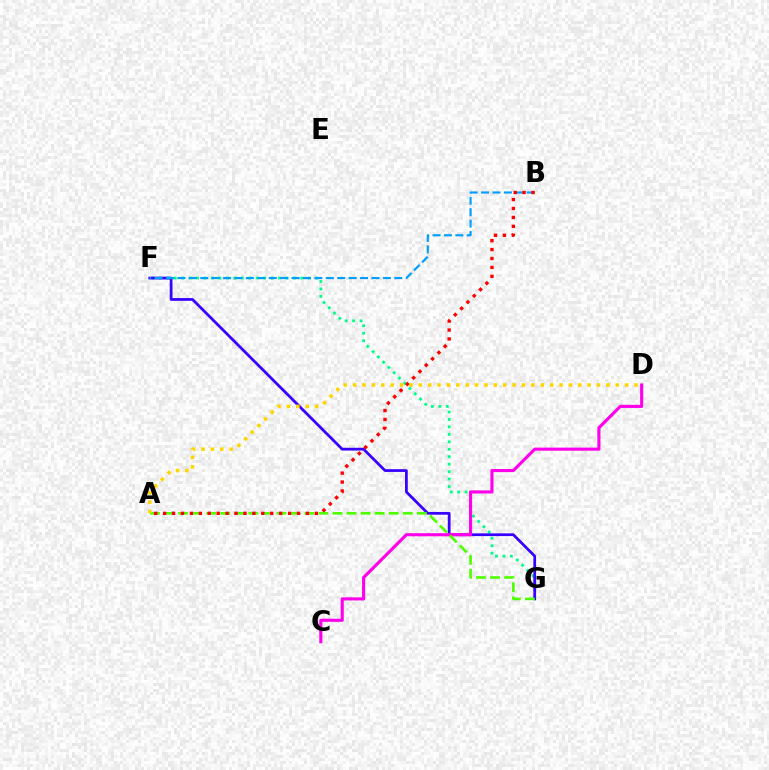{('F', 'G'): [{'color': '#00ff86', 'line_style': 'dotted', 'thickness': 2.03}, {'color': '#3700ff', 'line_style': 'solid', 'thickness': 1.98}], ('C', 'D'): [{'color': '#ff00ed', 'line_style': 'solid', 'thickness': 2.25}], ('B', 'F'): [{'color': '#009eff', 'line_style': 'dashed', 'thickness': 1.55}], ('A', 'G'): [{'color': '#4fff00', 'line_style': 'dashed', 'thickness': 1.91}], ('A', 'B'): [{'color': '#ff0000', 'line_style': 'dotted', 'thickness': 2.42}], ('A', 'D'): [{'color': '#ffd500', 'line_style': 'dotted', 'thickness': 2.55}]}